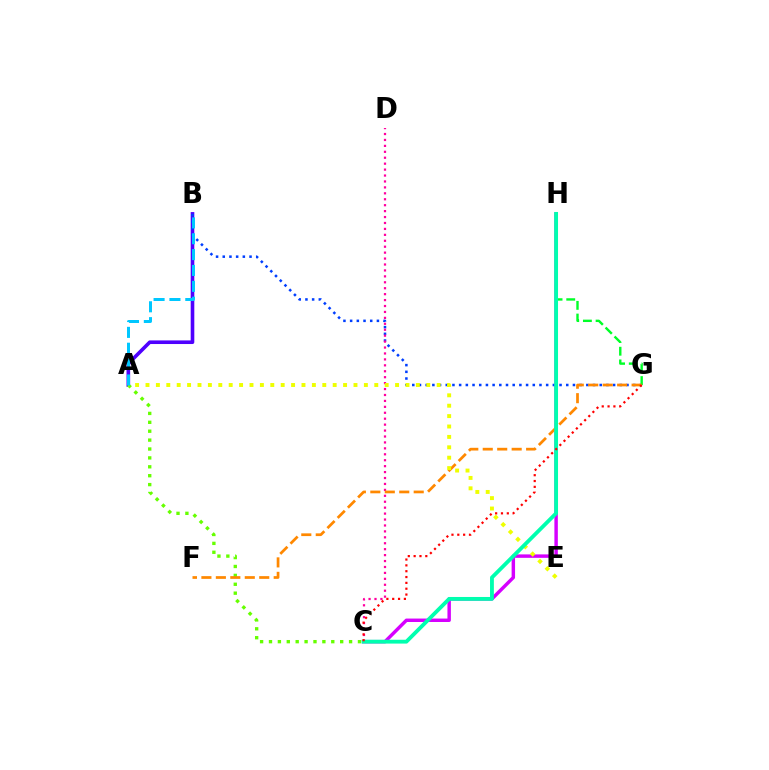{('A', 'B'): [{'color': '#4f00ff', 'line_style': 'solid', 'thickness': 2.61}, {'color': '#00c7ff', 'line_style': 'dashed', 'thickness': 2.15}], ('B', 'G'): [{'color': '#003fff', 'line_style': 'dotted', 'thickness': 1.82}], ('C', 'H'): [{'color': '#d600ff', 'line_style': 'solid', 'thickness': 2.48}, {'color': '#00ffaf', 'line_style': 'solid', 'thickness': 2.76}], ('A', 'C'): [{'color': '#66ff00', 'line_style': 'dotted', 'thickness': 2.42}], ('G', 'H'): [{'color': '#00ff27', 'line_style': 'dashed', 'thickness': 1.72}], ('C', 'D'): [{'color': '#ff00a0', 'line_style': 'dotted', 'thickness': 1.61}], ('F', 'G'): [{'color': '#ff8800', 'line_style': 'dashed', 'thickness': 1.96}], ('A', 'E'): [{'color': '#eeff00', 'line_style': 'dotted', 'thickness': 2.83}], ('C', 'G'): [{'color': '#ff0000', 'line_style': 'dotted', 'thickness': 1.59}]}